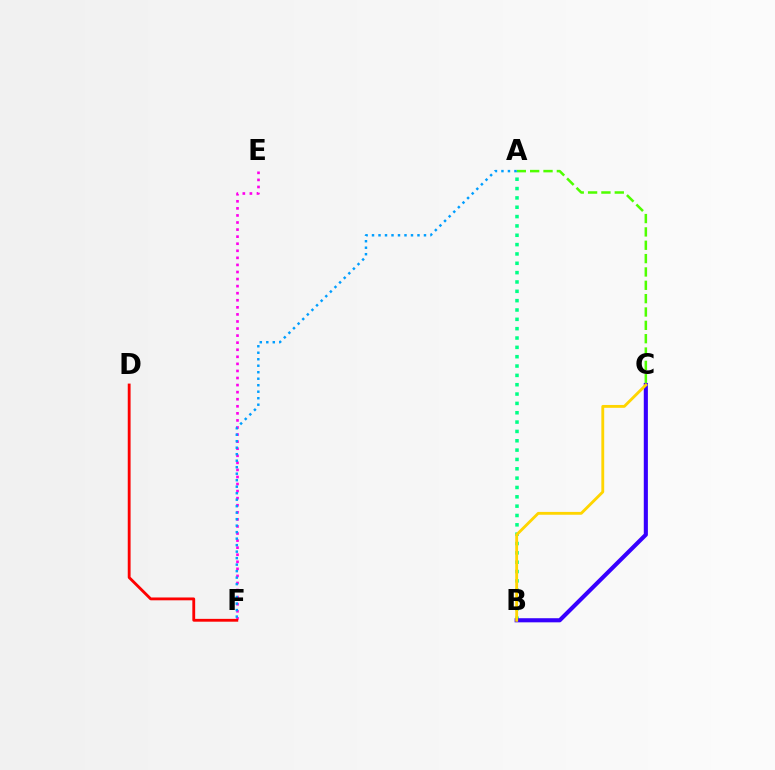{('E', 'F'): [{'color': '#ff00ed', 'line_style': 'dotted', 'thickness': 1.92}], ('A', 'C'): [{'color': '#4fff00', 'line_style': 'dashed', 'thickness': 1.81}], ('A', 'B'): [{'color': '#00ff86', 'line_style': 'dotted', 'thickness': 2.54}], ('D', 'F'): [{'color': '#ff0000', 'line_style': 'solid', 'thickness': 2.04}], ('A', 'F'): [{'color': '#009eff', 'line_style': 'dotted', 'thickness': 1.76}], ('B', 'C'): [{'color': '#3700ff', 'line_style': 'solid', 'thickness': 2.96}, {'color': '#ffd500', 'line_style': 'solid', 'thickness': 2.05}]}